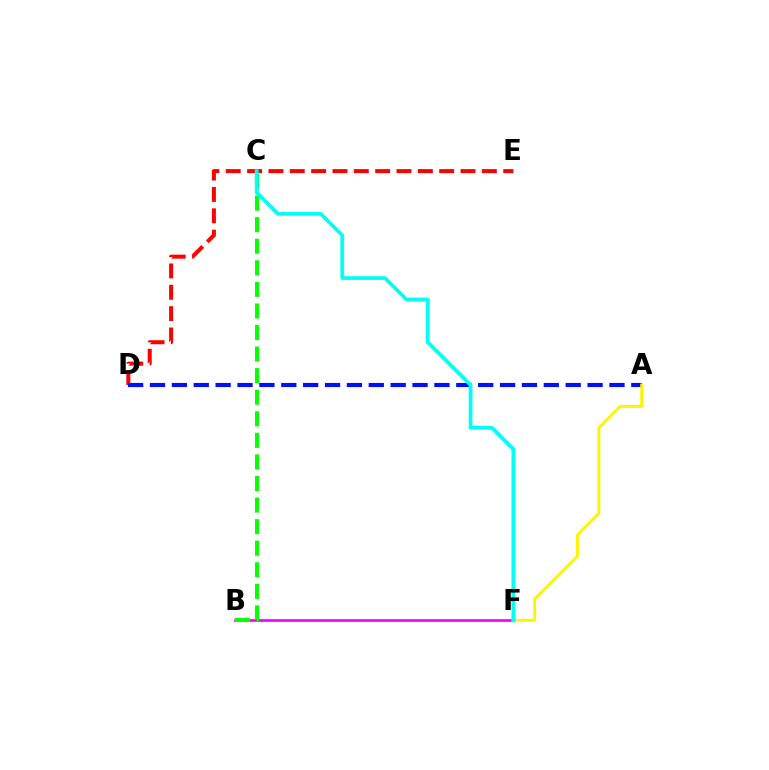{('B', 'F'): [{'color': '#ee00ff', 'line_style': 'solid', 'thickness': 1.9}], ('D', 'E'): [{'color': '#ff0000', 'line_style': 'dashed', 'thickness': 2.9}], ('A', 'D'): [{'color': '#0010ff', 'line_style': 'dashed', 'thickness': 2.97}], ('A', 'F'): [{'color': '#fcf500', 'line_style': 'solid', 'thickness': 2.05}], ('B', 'C'): [{'color': '#08ff00', 'line_style': 'dashed', 'thickness': 2.93}], ('C', 'F'): [{'color': '#00fff6', 'line_style': 'solid', 'thickness': 2.68}]}